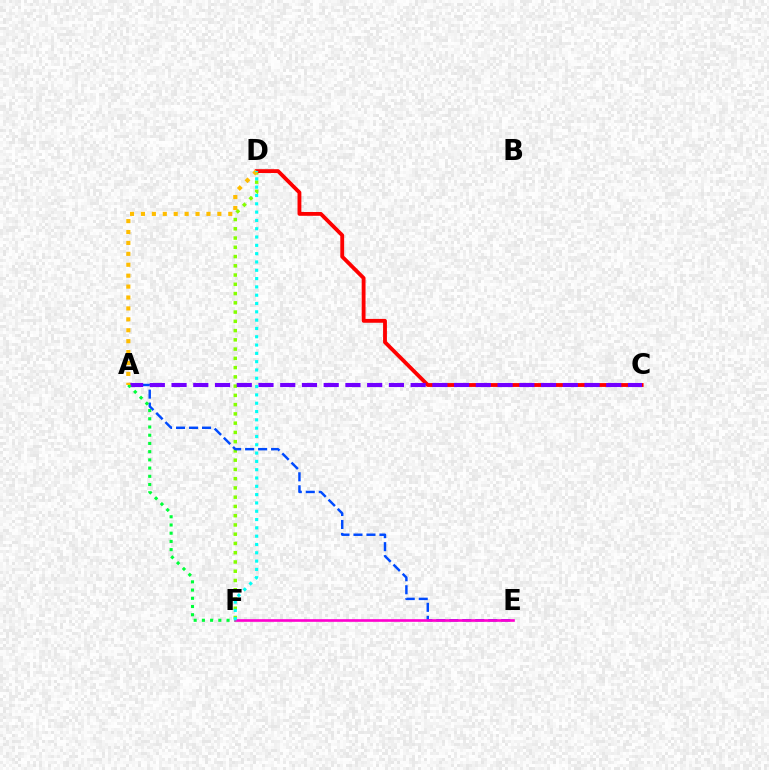{('D', 'F'): [{'color': '#84ff00', 'line_style': 'dotted', 'thickness': 2.51}, {'color': '#00fff6', 'line_style': 'dotted', 'thickness': 2.26}], ('C', 'D'): [{'color': '#ff0000', 'line_style': 'solid', 'thickness': 2.77}], ('A', 'E'): [{'color': '#004bff', 'line_style': 'dashed', 'thickness': 1.76}], ('A', 'C'): [{'color': '#7200ff', 'line_style': 'dashed', 'thickness': 2.95}], ('E', 'F'): [{'color': '#ff00cf', 'line_style': 'solid', 'thickness': 1.91}], ('A', 'F'): [{'color': '#00ff39', 'line_style': 'dotted', 'thickness': 2.23}], ('A', 'D'): [{'color': '#ffbd00', 'line_style': 'dotted', 'thickness': 2.97}]}